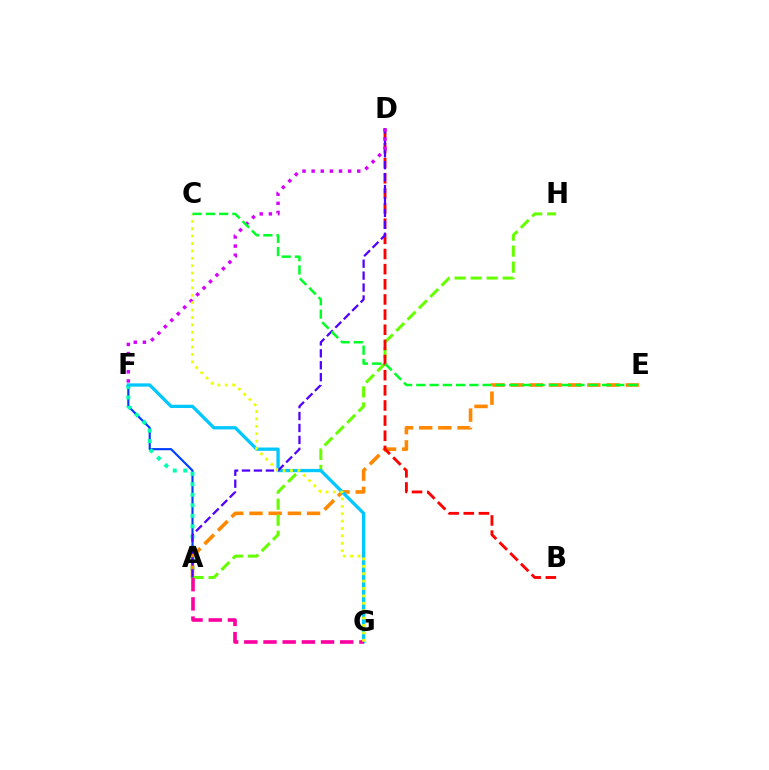{('A', 'F'): [{'color': '#003fff', 'line_style': 'solid', 'thickness': 1.56}, {'color': '#00ffaf', 'line_style': 'dotted', 'thickness': 2.85}], ('A', 'E'): [{'color': '#ff8800', 'line_style': 'dashed', 'thickness': 2.61}], ('A', 'H'): [{'color': '#66ff00', 'line_style': 'dashed', 'thickness': 2.18}], ('F', 'G'): [{'color': '#00c7ff', 'line_style': 'solid', 'thickness': 2.36}], ('B', 'D'): [{'color': '#ff0000', 'line_style': 'dashed', 'thickness': 2.06}], ('A', 'D'): [{'color': '#4f00ff', 'line_style': 'dashed', 'thickness': 1.62}], ('A', 'G'): [{'color': '#ff00a0', 'line_style': 'dashed', 'thickness': 2.61}], ('D', 'F'): [{'color': '#d600ff', 'line_style': 'dotted', 'thickness': 2.48}], ('C', 'G'): [{'color': '#eeff00', 'line_style': 'dotted', 'thickness': 2.01}], ('C', 'E'): [{'color': '#00ff27', 'line_style': 'dashed', 'thickness': 1.8}]}